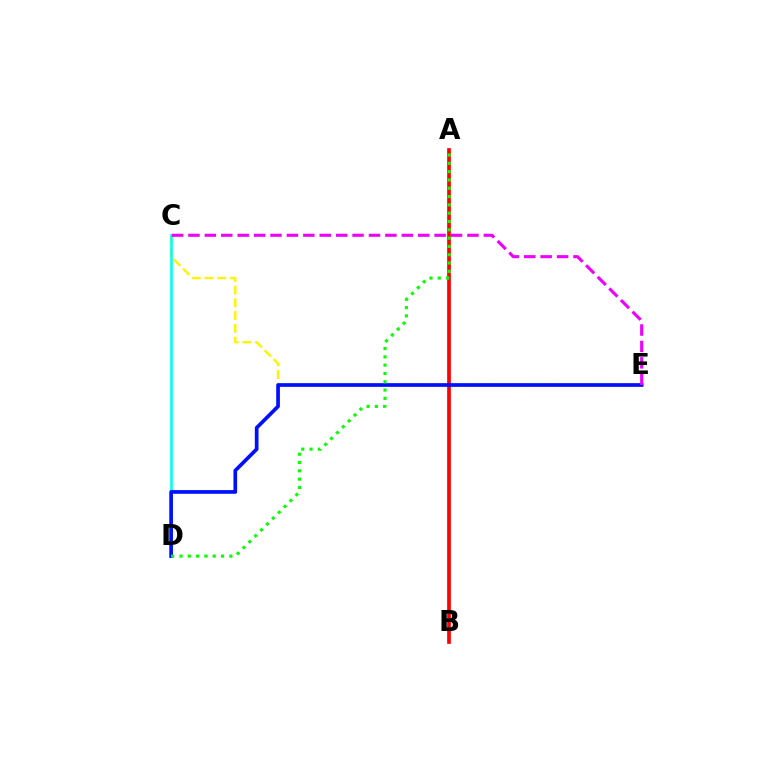{('C', 'E'): [{'color': '#fcf500', 'line_style': 'dashed', 'thickness': 1.73}, {'color': '#ee00ff', 'line_style': 'dashed', 'thickness': 2.23}], ('C', 'D'): [{'color': '#00fff6', 'line_style': 'solid', 'thickness': 1.88}], ('A', 'B'): [{'color': '#ff0000', 'line_style': 'solid', 'thickness': 2.66}], ('D', 'E'): [{'color': '#0010ff', 'line_style': 'solid', 'thickness': 2.66}], ('A', 'D'): [{'color': '#08ff00', 'line_style': 'dotted', 'thickness': 2.26}]}